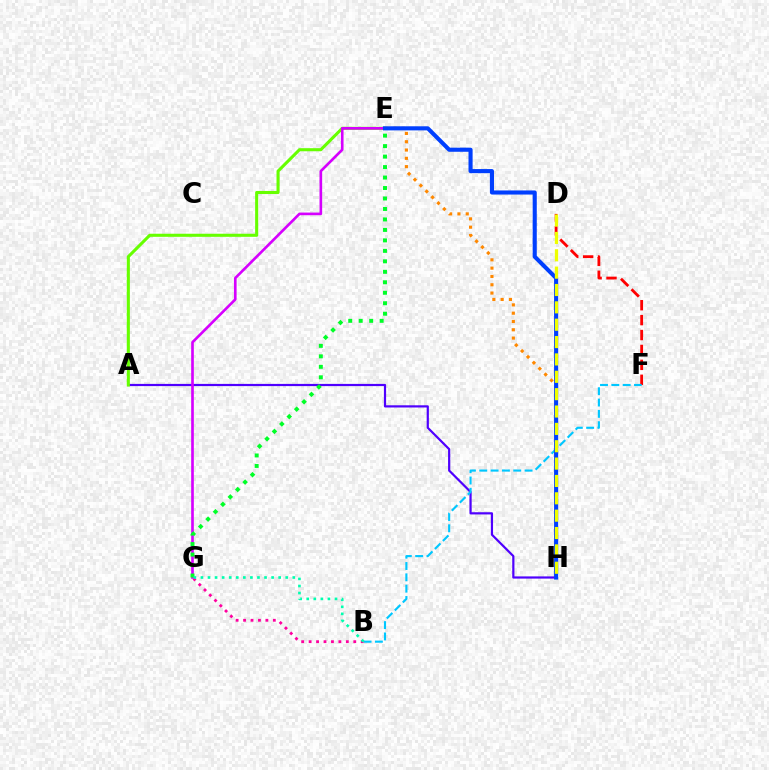{('A', 'H'): [{'color': '#4f00ff', 'line_style': 'solid', 'thickness': 1.58}], ('A', 'E'): [{'color': '#66ff00', 'line_style': 'solid', 'thickness': 2.21}], ('D', 'F'): [{'color': '#ff0000', 'line_style': 'dashed', 'thickness': 2.03}], ('E', 'G'): [{'color': '#d600ff', 'line_style': 'solid', 'thickness': 1.9}, {'color': '#00ff27', 'line_style': 'dotted', 'thickness': 2.85}], ('B', 'F'): [{'color': '#00c7ff', 'line_style': 'dashed', 'thickness': 1.54}], ('E', 'H'): [{'color': '#ff8800', 'line_style': 'dotted', 'thickness': 2.26}, {'color': '#003fff', 'line_style': 'solid', 'thickness': 2.95}], ('B', 'G'): [{'color': '#ff00a0', 'line_style': 'dotted', 'thickness': 2.02}, {'color': '#00ffaf', 'line_style': 'dotted', 'thickness': 1.92}], ('D', 'H'): [{'color': '#eeff00', 'line_style': 'dashed', 'thickness': 2.36}]}